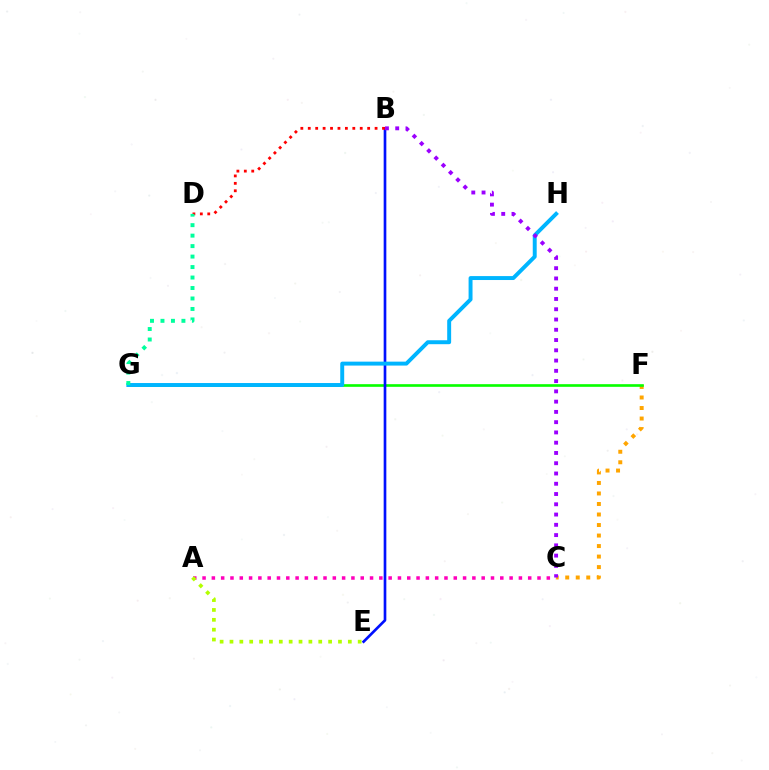{('C', 'F'): [{'color': '#ffa500', 'line_style': 'dotted', 'thickness': 2.86}], ('A', 'C'): [{'color': '#ff00bd', 'line_style': 'dotted', 'thickness': 2.53}], ('F', 'G'): [{'color': '#08ff00', 'line_style': 'solid', 'thickness': 1.91}], ('B', 'E'): [{'color': '#0010ff', 'line_style': 'solid', 'thickness': 1.92}], ('A', 'E'): [{'color': '#b3ff00', 'line_style': 'dotted', 'thickness': 2.68}], ('G', 'H'): [{'color': '#00b5ff', 'line_style': 'solid', 'thickness': 2.83}], ('B', 'C'): [{'color': '#9b00ff', 'line_style': 'dotted', 'thickness': 2.79}], ('B', 'D'): [{'color': '#ff0000', 'line_style': 'dotted', 'thickness': 2.02}], ('D', 'G'): [{'color': '#00ff9d', 'line_style': 'dotted', 'thickness': 2.85}]}